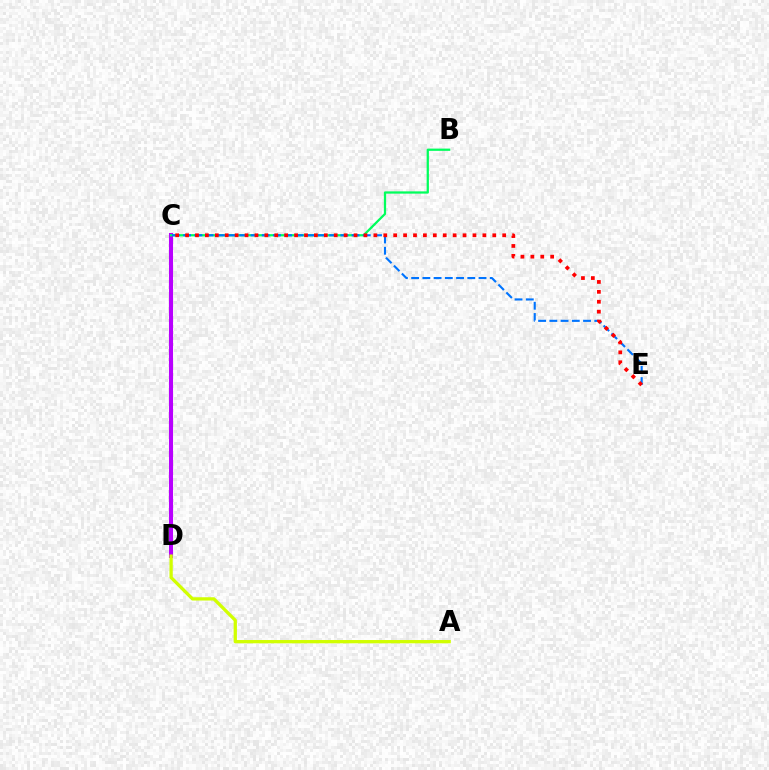{('C', 'D'): [{'color': '#b900ff', 'line_style': 'solid', 'thickness': 2.94}], ('B', 'C'): [{'color': '#00ff5c', 'line_style': 'solid', 'thickness': 1.63}], ('A', 'D'): [{'color': '#d1ff00', 'line_style': 'solid', 'thickness': 2.36}], ('C', 'E'): [{'color': '#0074ff', 'line_style': 'dashed', 'thickness': 1.53}, {'color': '#ff0000', 'line_style': 'dotted', 'thickness': 2.69}]}